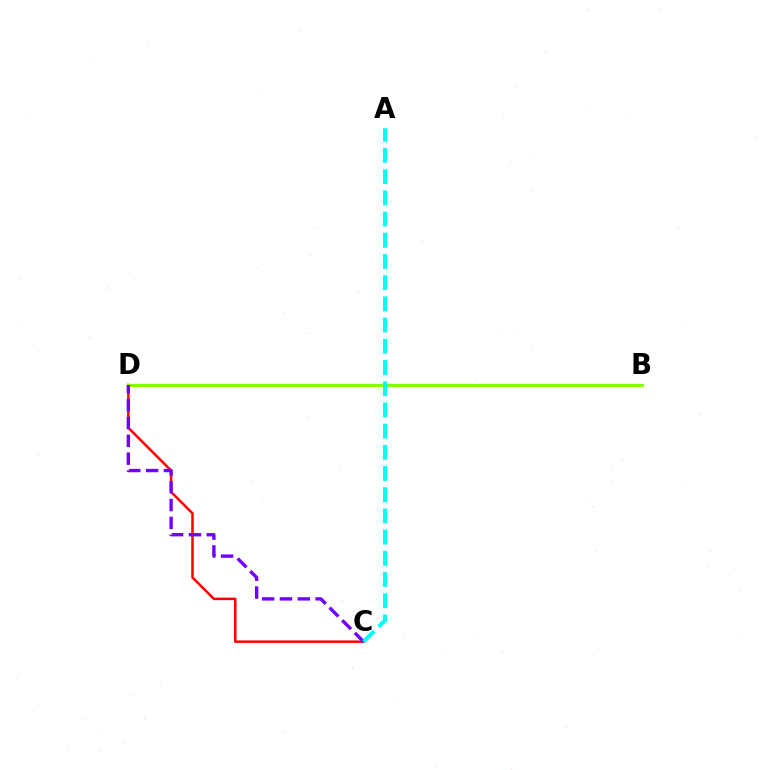{('C', 'D'): [{'color': '#ff0000', 'line_style': 'solid', 'thickness': 1.81}, {'color': '#7200ff', 'line_style': 'dashed', 'thickness': 2.42}], ('B', 'D'): [{'color': '#84ff00', 'line_style': 'solid', 'thickness': 2.27}], ('A', 'C'): [{'color': '#00fff6', 'line_style': 'dashed', 'thickness': 2.88}]}